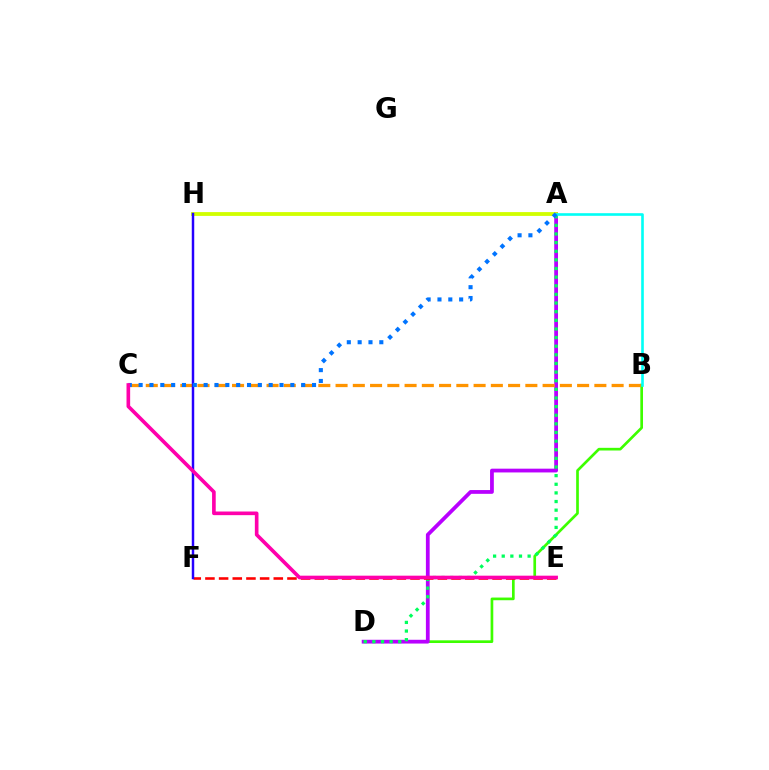{('B', 'D'): [{'color': '#3dff00', 'line_style': 'solid', 'thickness': 1.93}], ('A', 'D'): [{'color': '#b900ff', 'line_style': 'solid', 'thickness': 2.71}, {'color': '#00ff5c', 'line_style': 'dotted', 'thickness': 2.34}], ('A', 'H'): [{'color': '#d1ff00', 'line_style': 'solid', 'thickness': 2.75}], ('E', 'F'): [{'color': '#ff0000', 'line_style': 'dashed', 'thickness': 1.86}], ('B', 'C'): [{'color': '#ff9400', 'line_style': 'dashed', 'thickness': 2.34}], ('A', 'B'): [{'color': '#00fff6', 'line_style': 'solid', 'thickness': 1.89}], ('F', 'H'): [{'color': '#2500ff', 'line_style': 'solid', 'thickness': 1.78}], ('A', 'C'): [{'color': '#0074ff', 'line_style': 'dotted', 'thickness': 2.94}], ('C', 'E'): [{'color': '#ff00ac', 'line_style': 'solid', 'thickness': 2.62}]}